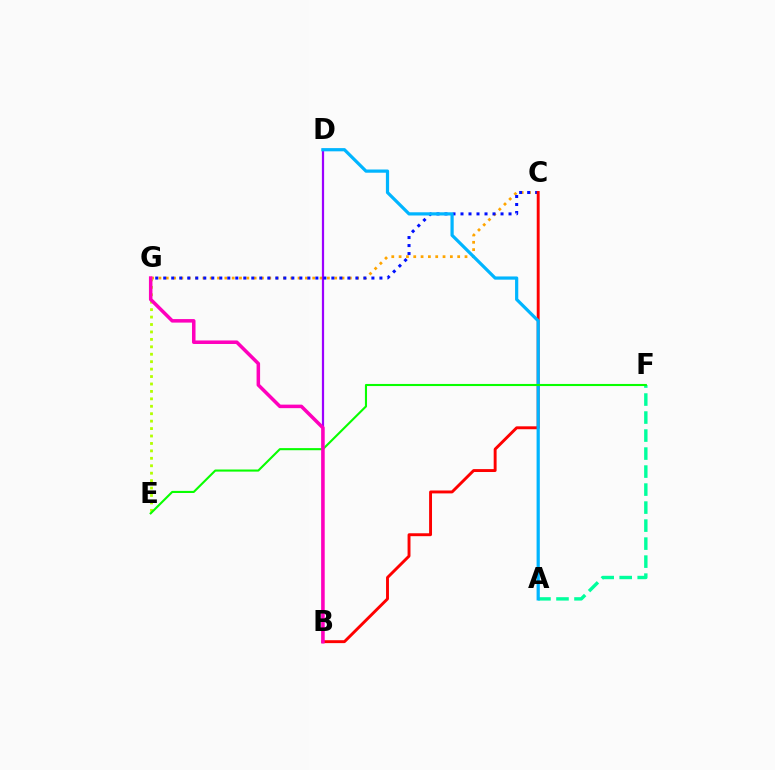{('C', 'G'): [{'color': '#ffa500', 'line_style': 'dotted', 'thickness': 1.99}, {'color': '#0010ff', 'line_style': 'dotted', 'thickness': 2.18}], ('B', 'D'): [{'color': '#9b00ff', 'line_style': 'solid', 'thickness': 1.6}], ('E', 'G'): [{'color': '#b3ff00', 'line_style': 'dotted', 'thickness': 2.02}], ('A', 'F'): [{'color': '#00ff9d', 'line_style': 'dashed', 'thickness': 2.45}], ('B', 'C'): [{'color': '#ff0000', 'line_style': 'solid', 'thickness': 2.1}], ('A', 'D'): [{'color': '#00b5ff', 'line_style': 'solid', 'thickness': 2.31}], ('E', 'F'): [{'color': '#08ff00', 'line_style': 'solid', 'thickness': 1.51}], ('B', 'G'): [{'color': '#ff00bd', 'line_style': 'solid', 'thickness': 2.53}]}